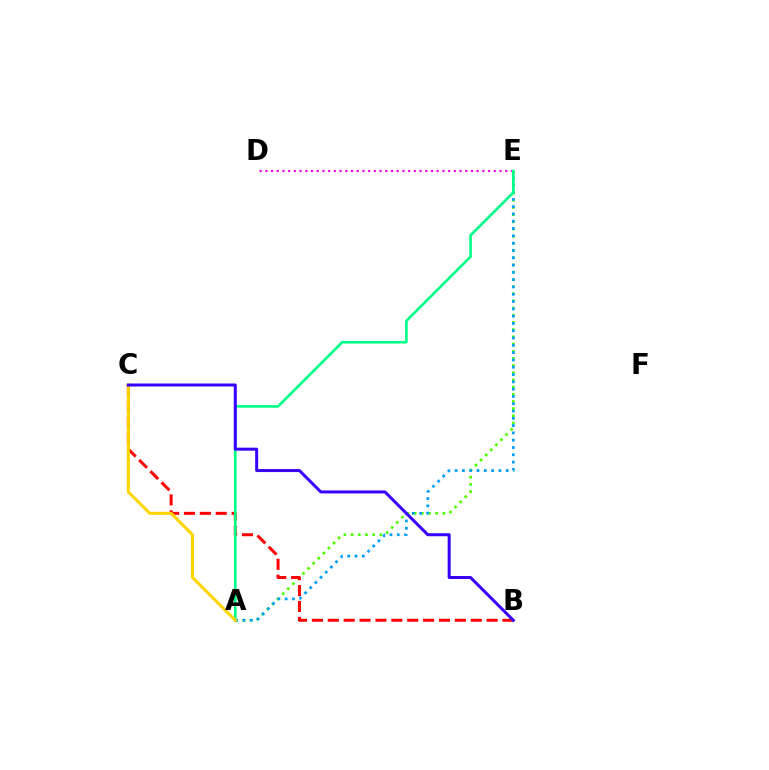{('A', 'E'): [{'color': '#4fff00', 'line_style': 'dotted', 'thickness': 1.95}, {'color': '#009eff', 'line_style': 'dotted', 'thickness': 1.98}, {'color': '#00ff86', 'line_style': 'solid', 'thickness': 1.9}], ('B', 'C'): [{'color': '#ff0000', 'line_style': 'dashed', 'thickness': 2.16}, {'color': '#3700ff', 'line_style': 'solid', 'thickness': 2.17}], ('D', 'E'): [{'color': '#ff00ed', 'line_style': 'dotted', 'thickness': 1.55}], ('A', 'C'): [{'color': '#ffd500', 'line_style': 'solid', 'thickness': 2.2}]}